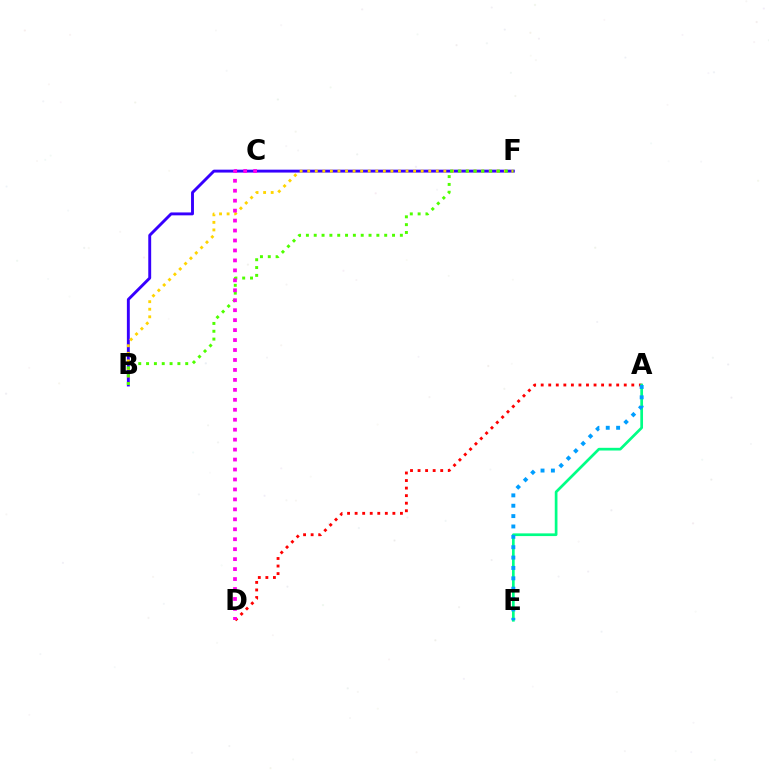{('B', 'F'): [{'color': '#3700ff', 'line_style': 'solid', 'thickness': 2.09}, {'color': '#ffd500', 'line_style': 'dotted', 'thickness': 2.05}, {'color': '#4fff00', 'line_style': 'dotted', 'thickness': 2.13}], ('A', 'D'): [{'color': '#ff0000', 'line_style': 'dotted', 'thickness': 2.05}], ('A', 'E'): [{'color': '#00ff86', 'line_style': 'solid', 'thickness': 1.95}, {'color': '#009eff', 'line_style': 'dotted', 'thickness': 2.82}], ('C', 'D'): [{'color': '#ff00ed', 'line_style': 'dotted', 'thickness': 2.71}]}